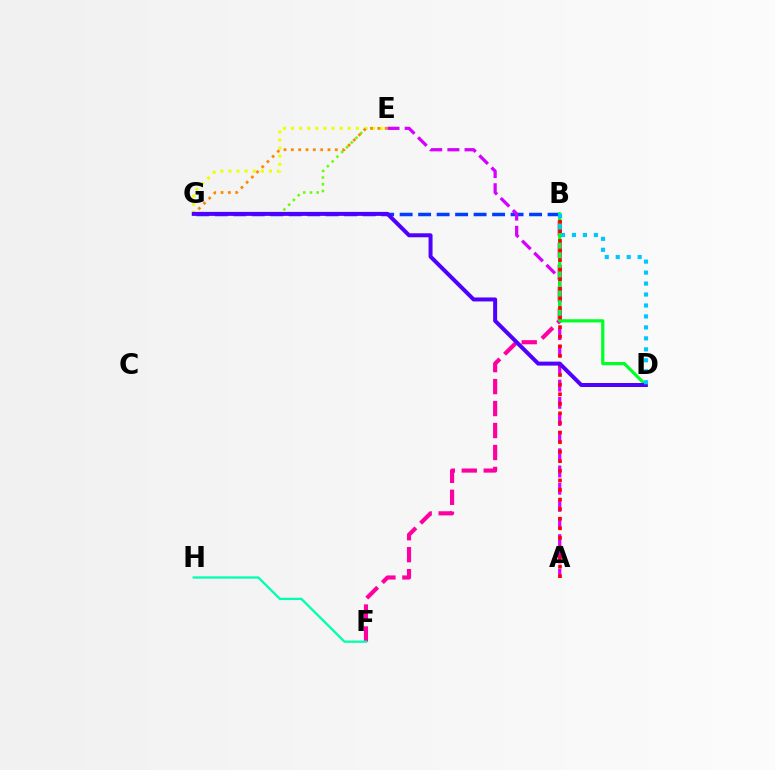{('B', 'G'): [{'color': '#003fff', 'line_style': 'dashed', 'thickness': 2.51}], ('B', 'F'): [{'color': '#ff00a0', 'line_style': 'dashed', 'thickness': 2.98}], ('F', 'H'): [{'color': '#00ffaf', 'line_style': 'solid', 'thickness': 1.65}], ('E', 'G'): [{'color': '#66ff00', 'line_style': 'dotted', 'thickness': 1.83}, {'color': '#eeff00', 'line_style': 'dotted', 'thickness': 2.2}, {'color': '#ff8800', 'line_style': 'dotted', 'thickness': 1.99}], ('A', 'E'): [{'color': '#d600ff', 'line_style': 'dashed', 'thickness': 2.33}], ('B', 'D'): [{'color': '#00ff27', 'line_style': 'solid', 'thickness': 2.3}, {'color': '#00c7ff', 'line_style': 'dotted', 'thickness': 2.98}], ('A', 'B'): [{'color': '#ff0000', 'line_style': 'dotted', 'thickness': 2.6}], ('D', 'G'): [{'color': '#4f00ff', 'line_style': 'solid', 'thickness': 2.87}]}